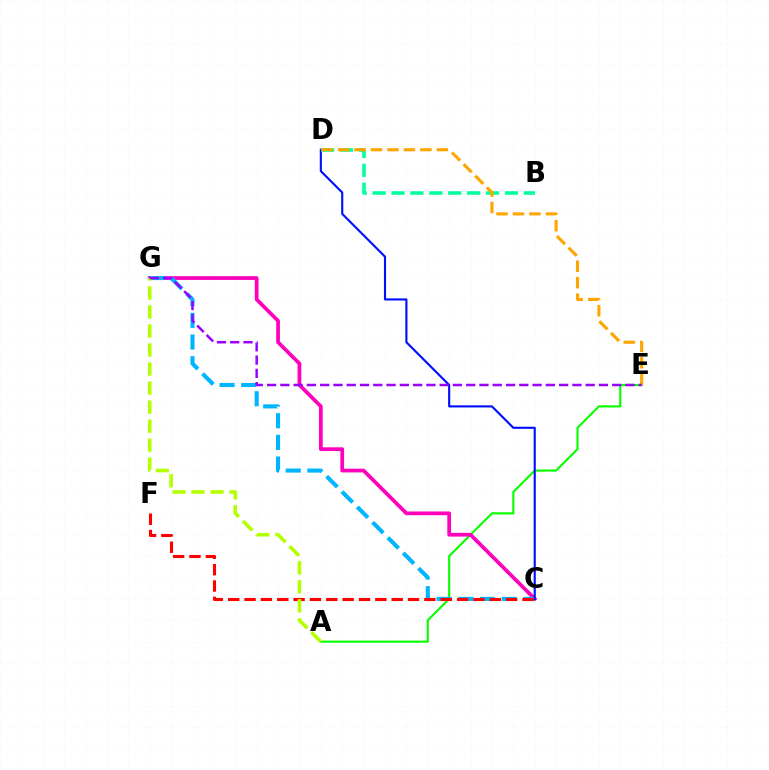{('A', 'E'): [{'color': '#08ff00', 'line_style': 'solid', 'thickness': 1.54}], ('C', 'G'): [{'color': '#ff00bd', 'line_style': 'solid', 'thickness': 2.69}, {'color': '#00b5ff', 'line_style': 'dashed', 'thickness': 2.94}], ('C', 'D'): [{'color': '#0010ff', 'line_style': 'solid', 'thickness': 1.54}], ('C', 'F'): [{'color': '#ff0000', 'line_style': 'dashed', 'thickness': 2.22}], ('B', 'D'): [{'color': '#00ff9d', 'line_style': 'dashed', 'thickness': 2.57}], ('A', 'G'): [{'color': '#b3ff00', 'line_style': 'dashed', 'thickness': 2.58}], ('D', 'E'): [{'color': '#ffa500', 'line_style': 'dashed', 'thickness': 2.24}], ('E', 'G'): [{'color': '#9b00ff', 'line_style': 'dashed', 'thickness': 1.8}]}